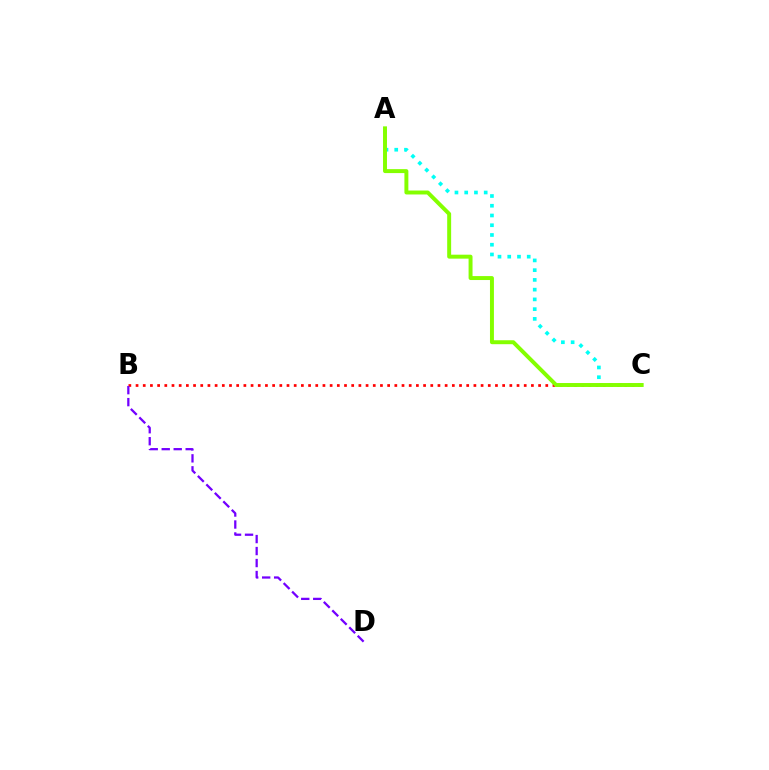{('B', 'C'): [{'color': '#ff0000', 'line_style': 'dotted', 'thickness': 1.95}], ('A', 'C'): [{'color': '#00fff6', 'line_style': 'dotted', 'thickness': 2.65}, {'color': '#84ff00', 'line_style': 'solid', 'thickness': 2.84}], ('B', 'D'): [{'color': '#7200ff', 'line_style': 'dashed', 'thickness': 1.63}]}